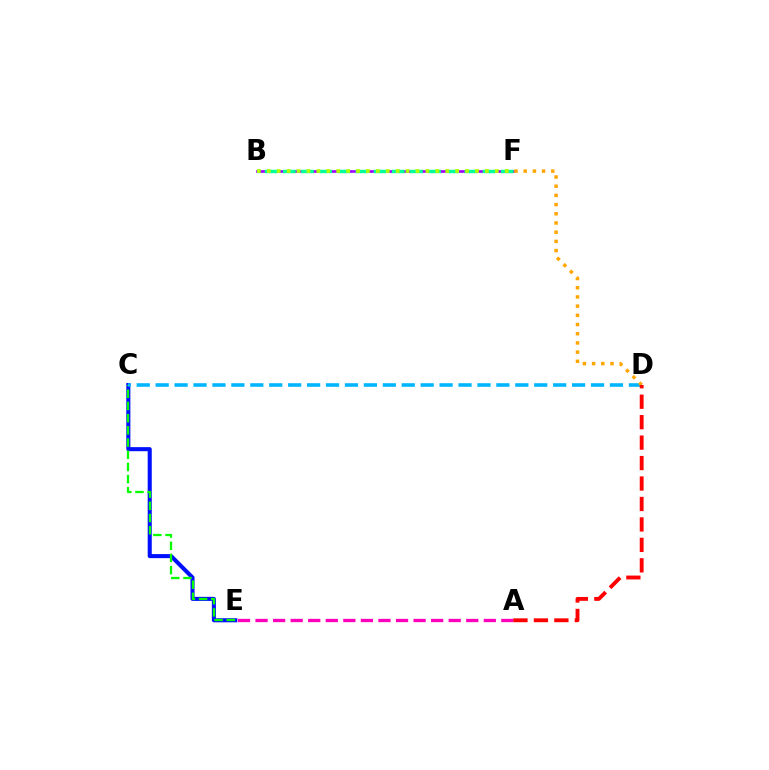{('B', 'F'): [{'color': '#9b00ff', 'line_style': 'solid', 'thickness': 1.9}, {'color': '#00ff9d', 'line_style': 'dashed', 'thickness': 2.47}, {'color': '#b3ff00', 'line_style': 'dotted', 'thickness': 2.69}], ('C', 'E'): [{'color': '#0010ff', 'line_style': 'solid', 'thickness': 2.93}, {'color': '#08ff00', 'line_style': 'dashed', 'thickness': 1.65}], ('C', 'D'): [{'color': '#00b5ff', 'line_style': 'dashed', 'thickness': 2.57}], ('D', 'F'): [{'color': '#ffa500', 'line_style': 'dotted', 'thickness': 2.5}], ('A', 'E'): [{'color': '#ff00bd', 'line_style': 'dashed', 'thickness': 2.39}], ('A', 'D'): [{'color': '#ff0000', 'line_style': 'dashed', 'thickness': 2.78}]}